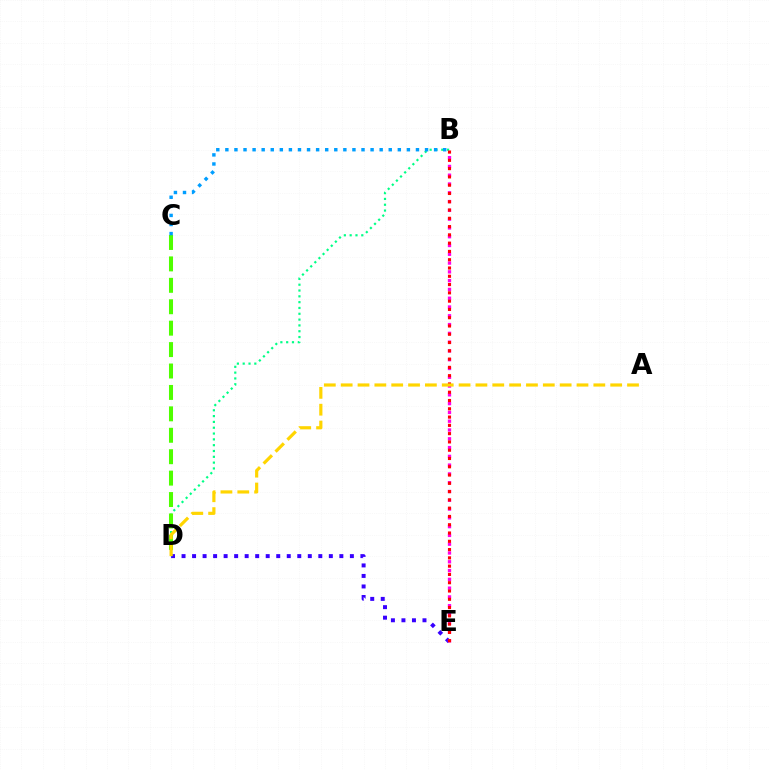{('D', 'E'): [{'color': '#3700ff', 'line_style': 'dotted', 'thickness': 2.86}], ('B', 'D'): [{'color': '#00ff86', 'line_style': 'dotted', 'thickness': 1.58}], ('C', 'D'): [{'color': '#4fff00', 'line_style': 'dashed', 'thickness': 2.91}], ('B', 'E'): [{'color': '#ff00ed', 'line_style': 'dotted', 'thickness': 2.39}, {'color': '#ff0000', 'line_style': 'dotted', 'thickness': 2.25}], ('A', 'D'): [{'color': '#ffd500', 'line_style': 'dashed', 'thickness': 2.29}], ('B', 'C'): [{'color': '#009eff', 'line_style': 'dotted', 'thickness': 2.47}]}